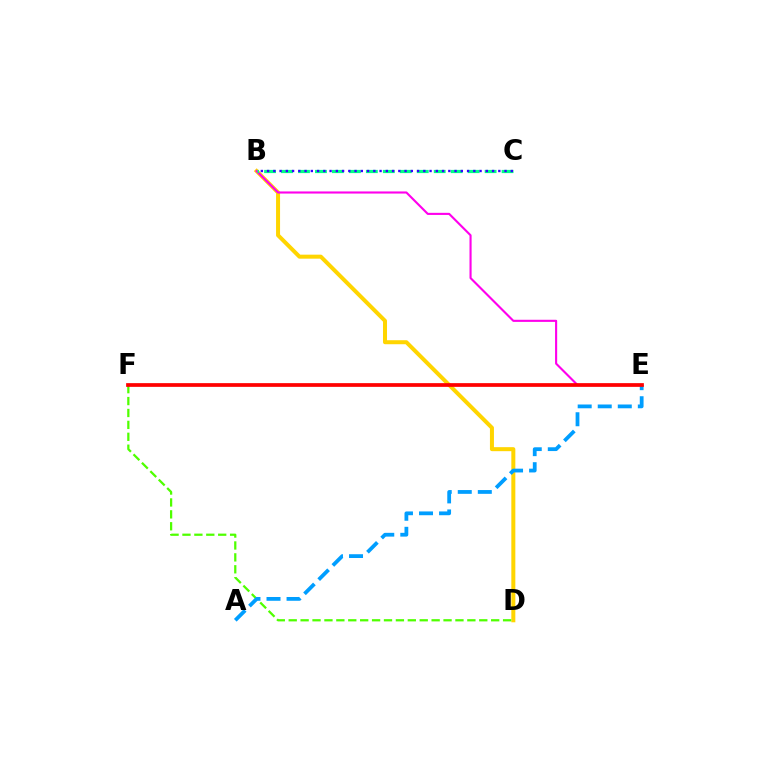{('B', 'D'): [{'color': '#ffd500', 'line_style': 'solid', 'thickness': 2.89}], ('B', 'E'): [{'color': '#ff00ed', 'line_style': 'solid', 'thickness': 1.52}], ('D', 'F'): [{'color': '#4fff00', 'line_style': 'dashed', 'thickness': 1.62}], ('B', 'C'): [{'color': '#00ff86', 'line_style': 'dashed', 'thickness': 2.3}, {'color': '#3700ff', 'line_style': 'dotted', 'thickness': 1.7}], ('A', 'E'): [{'color': '#009eff', 'line_style': 'dashed', 'thickness': 2.72}], ('E', 'F'): [{'color': '#ff0000', 'line_style': 'solid', 'thickness': 2.68}]}